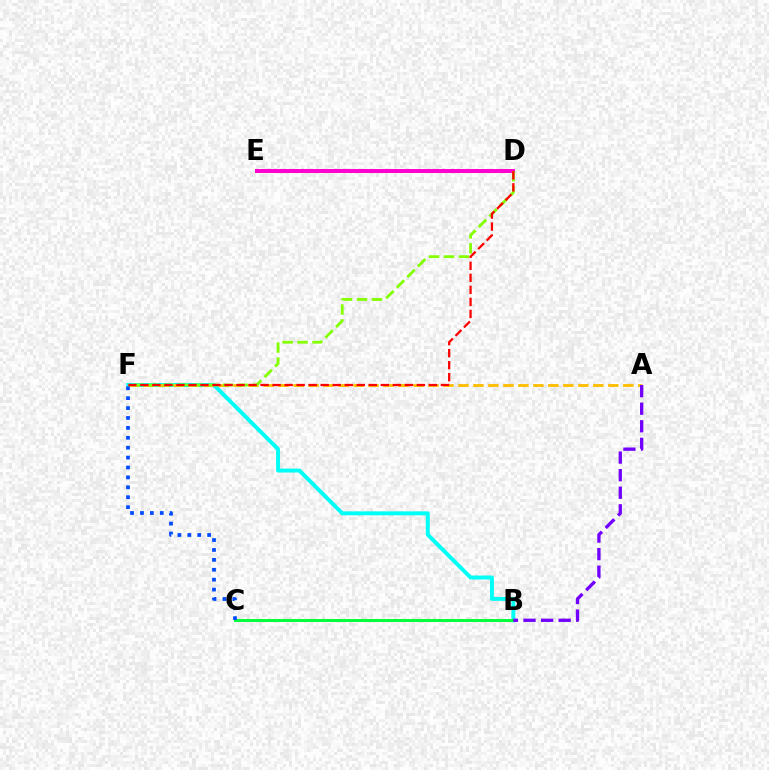{('B', 'F'): [{'color': '#00fff6', 'line_style': 'solid', 'thickness': 2.84}], ('A', 'F'): [{'color': '#ffbd00', 'line_style': 'dashed', 'thickness': 2.04}], ('B', 'C'): [{'color': '#00ff39', 'line_style': 'solid', 'thickness': 2.13}], ('D', 'E'): [{'color': '#ff00cf', 'line_style': 'solid', 'thickness': 2.85}], ('A', 'B'): [{'color': '#7200ff', 'line_style': 'dashed', 'thickness': 2.39}], ('D', 'F'): [{'color': '#84ff00', 'line_style': 'dashed', 'thickness': 2.03}, {'color': '#ff0000', 'line_style': 'dashed', 'thickness': 1.63}], ('C', 'F'): [{'color': '#004bff', 'line_style': 'dotted', 'thickness': 2.69}]}